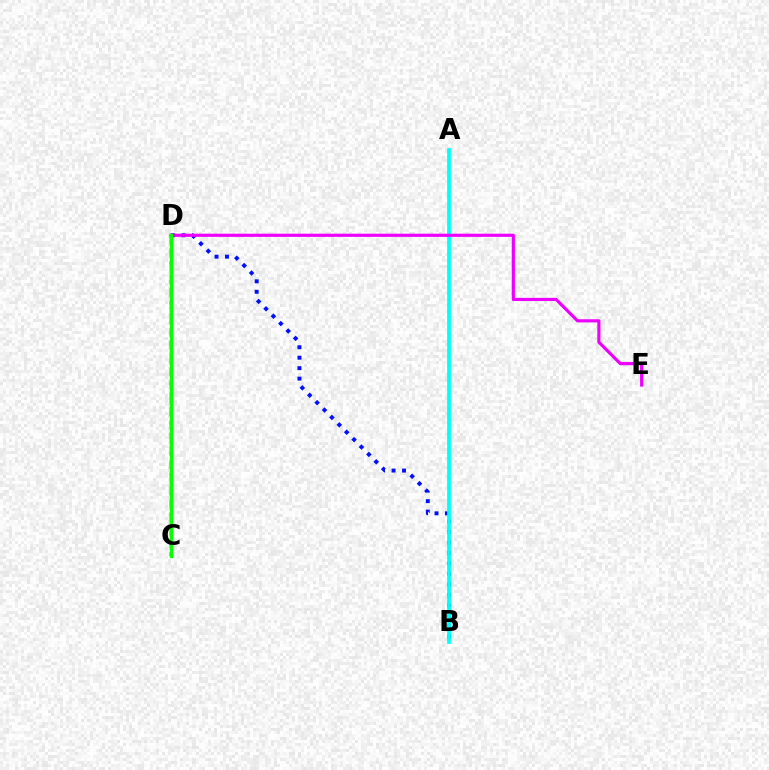{('C', 'D'): [{'color': '#fcf500', 'line_style': 'dotted', 'thickness': 2.73}, {'color': '#ff0000', 'line_style': 'dashed', 'thickness': 1.8}, {'color': '#08ff00', 'line_style': 'solid', 'thickness': 2.39}], ('B', 'D'): [{'color': '#0010ff', 'line_style': 'dotted', 'thickness': 2.84}], ('A', 'B'): [{'color': '#00fff6', 'line_style': 'solid', 'thickness': 2.69}], ('D', 'E'): [{'color': '#ee00ff', 'line_style': 'solid', 'thickness': 2.28}]}